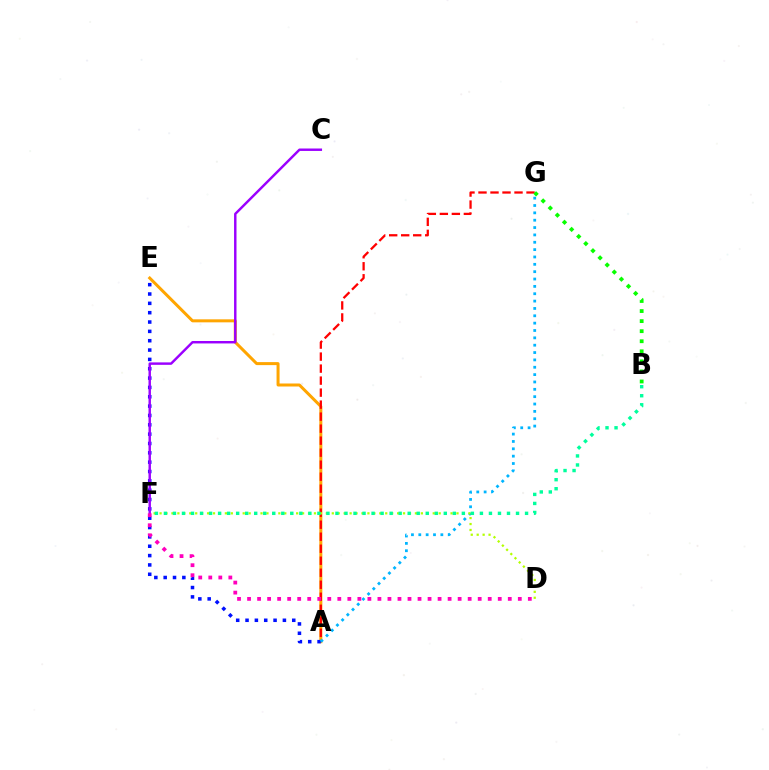{('A', 'E'): [{'color': '#ffa500', 'line_style': 'solid', 'thickness': 2.17}, {'color': '#0010ff', 'line_style': 'dotted', 'thickness': 2.54}], ('A', 'G'): [{'color': '#ff0000', 'line_style': 'dashed', 'thickness': 1.63}, {'color': '#00b5ff', 'line_style': 'dotted', 'thickness': 2.0}], ('C', 'F'): [{'color': '#9b00ff', 'line_style': 'solid', 'thickness': 1.76}], ('D', 'F'): [{'color': '#b3ff00', 'line_style': 'dotted', 'thickness': 1.61}, {'color': '#ff00bd', 'line_style': 'dotted', 'thickness': 2.72}], ('B', 'F'): [{'color': '#00ff9d', 'line_style': 'dotted', 'thickness': 2.45}], ('B', 'G'): [{'color': '#08ff00', 'line_style': 'dotted', 'thickness': 2.73}]}